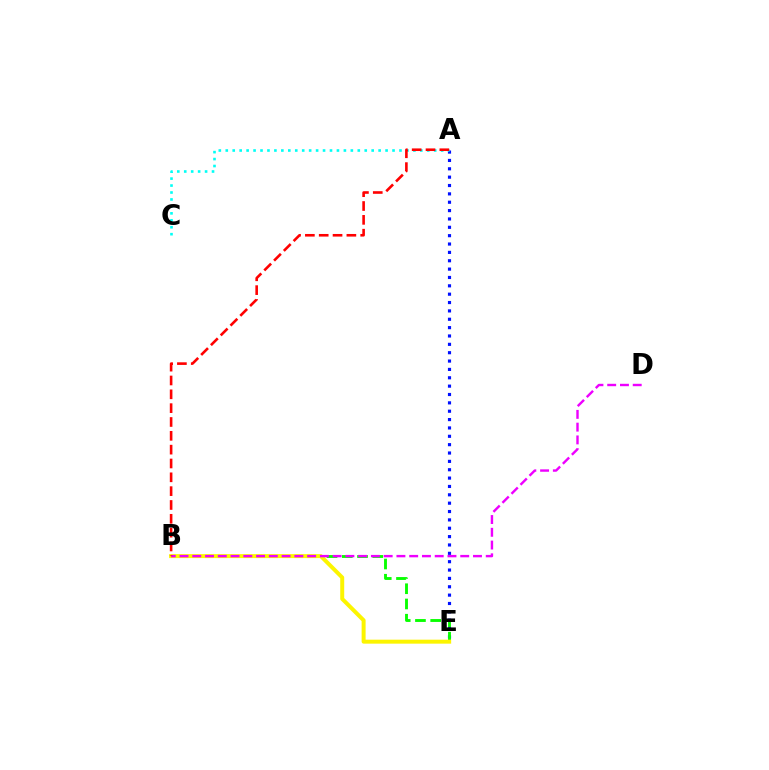{('A', 'E'): [{'color': '#0010ff', 'line_style': 'dotted', 'thickness': 2.27}], ('B', 'E'): [{'color': '#08ff00', 'line_style': 'dashed', 'thickness': 2.07}, {'color': '#fcf500', 'line_style': 'solid', 'thickness': 2.86}], ('A', 'C'): [{'color': '#00fff6', 'line_style': 'dotted', 'thickness': 1.89}], ('B', 'D'): [{'color': '#ee00ff', 'line_style': 'dashed', 'thickness': 1.73}], ('A', 'B'): [{'color': '#ff0000', 'line_style': 'dashed', 'thickness': 1.88}]}